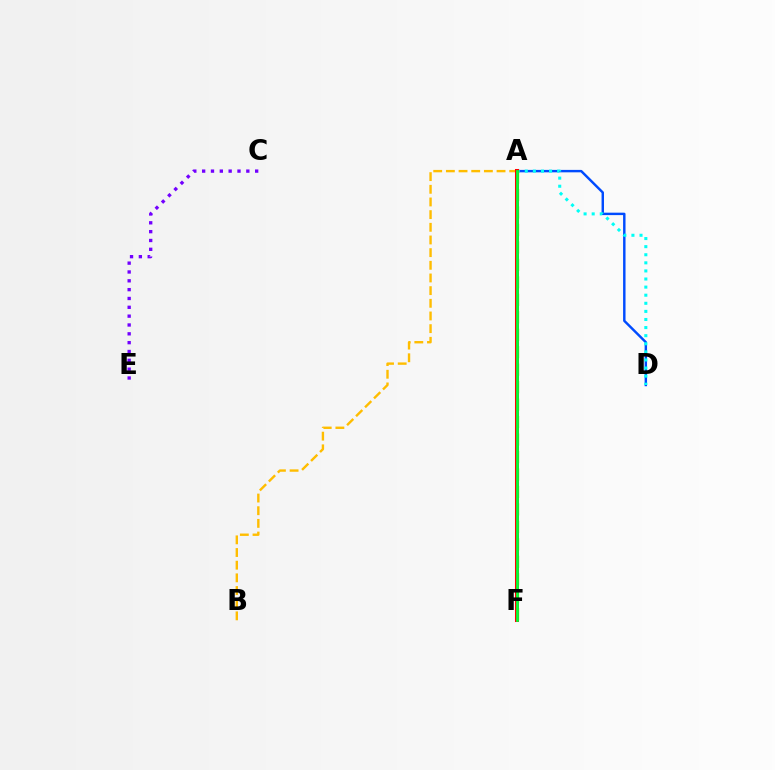{('A', 'D'): [{'color': '#004bff', 'line_style': 'solid', 'thickness': 1.75}, {'color': '#00fff6', 'line_style': 'dotted', 'thickness': 2.2}], ('A', 'B'): [{'color': '#ffbd00', 'line_style': 'dashed', 'thickness': 1.72}], ('A', 'F'): [{'color': '#84ff00', 'line_style': 'dashed', 'thickness': 2.37}, {'color': '#ff00cf', 'line_style': 'dashed', 'thickness': 2.89}, {'color': '#ff0000', 'line_style': 'solid', 'thickness': 2.9}, {'color': '#00ff39', 'line_style': 'solid', 'thickness': 1.99}], ('C', 'E'): [{'color': '#7200ff', 'line_style': 'dotted', 'thickness': 2.4}]}